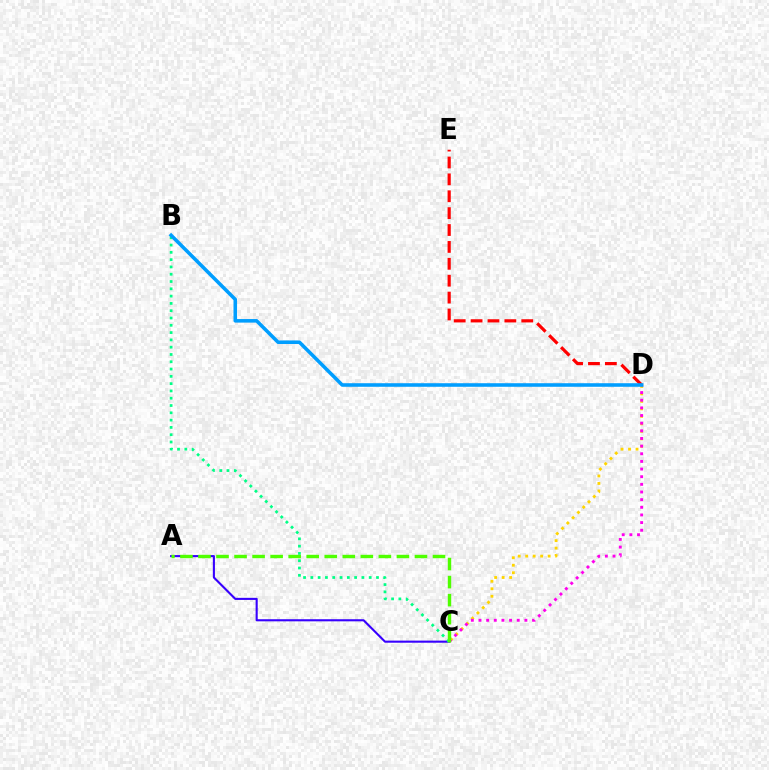{('C', 'D'): [{'color': '#ffd500', 'line_style': 'dotted', 'thickness': 2.03}, {'color': '#ff00ed', 'line_style': 'dotted', 'thickness': 2.08}], ('A', 'C'): [{'color': '#3700ff', 'line_style': 'solid', 'thickness': 1.51}, {'color': '#4fff00', 'line_style': 'dashed', 'thickness': 2.45}], ('B', 'C'): [{'color': '#00ff86', 'line_style': 'dotted', 'thickness': 1.98}], ('D', 'E'): [{'color': '#ff0000', 'line_style': 'dashed', 'thickness': 2.29}], ('B', 'D'): [{'color': '#009eff', 'line_style': 'solid', 'thickness': 2.56}]}